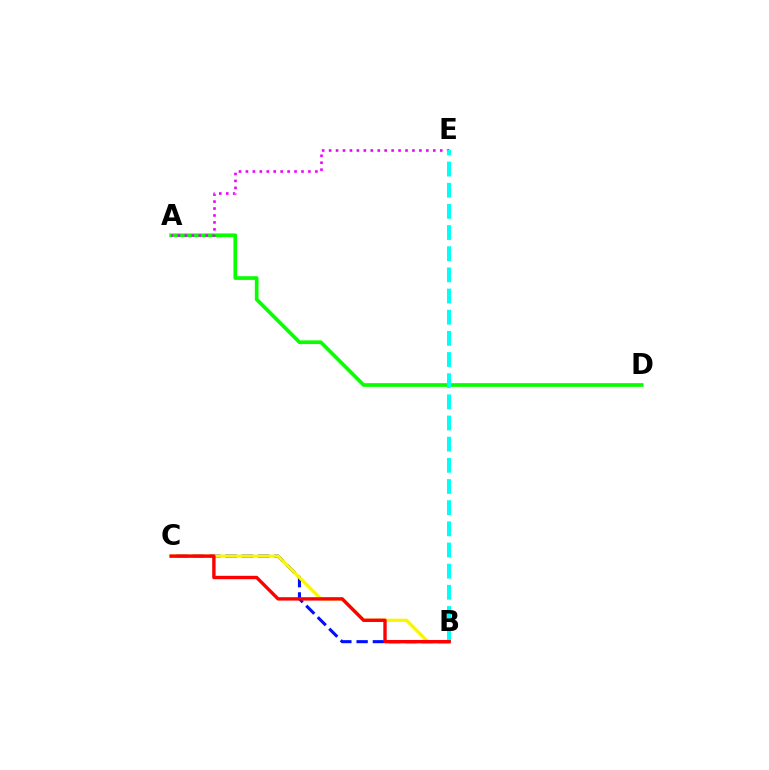{('A', 'D'): [{'color': '#08ff00', 'line_style': 'solid', 'thickness': 2.66}], ('B', 'C'): [{'color': '#0010ff', 'line_style': 'dashed', 'thickness': 2.21}, {'color': '#fcf500', 'line_style': 'solid', 'thickness': 2.3}, {'color': '#ff0000', 'line_style': 'solid', 'thickness': 2.43}], ('A', 'E'): [{'color': '#ee00ff', 'line_style': 'dotted', 'thickness': 1.89}], ('B', 'E'): [{'color': '#00fff6', 'line_style': 'dashed', 'thickness': 2.87}]}